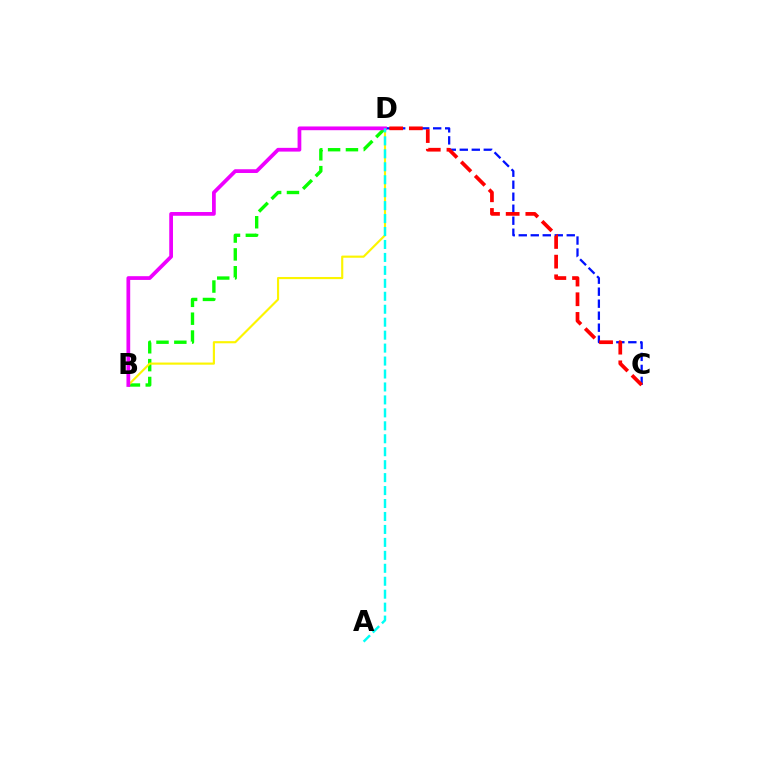{('B', 'D'): [{'color': '#08ff00', 'line_style': 'dashed', 'thickness': 2.42}, {'color': '#fcf500', 'line_style': 'solid', 'thickness': 1.55}, {'color': '#ee00ff', 'line_style': 'solid', 'thickness': 2.69}], ('C', 'D'): [{'color': '#0010ff', 'line_style': 'dashed', 'thickness': 1.63}, {'color': '#ff0000', 'line_style': 'dashed', 'thickness': 2.67}], ('A', 'D'): [{'color': '#00fff6', 'line_style': 'dashed', 'thickness': 1.76}]}